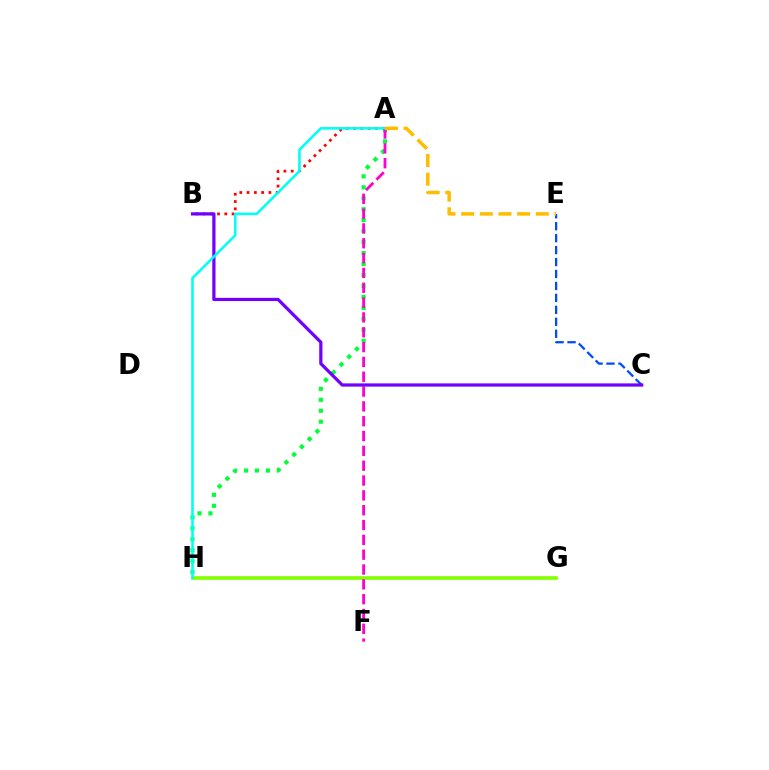{('A', 'H'): [{'color': '#00ff39', 'line_style': 'dotted', 'thickness': 2.98}, {'color': '#00fff6', 'line_style': 'solid', 'thickness': 1.84}], ('C', 'E'): [{'color': '#004bff', 'line_style': 'dashed', 'thickness': 1.62}], ('A', 'B'): [{'color': '#ff0000', 'line_style': 'dotted', 'thickness': 1.98}], ('G', 'H'): [{'color': '#84ff00', 'line_style': 'solid', 'thickness': 2.64}], ('A', 'F'): [{'color': '#ff00cf', 'line_style': 'dashed', 'thickness': 2.01}], ('B', 'C'): [{'color': '#7200ff', 'line_style': 'solid', 'thickness': 2.32}], ('A', 'E'): [{'color': '#ffbd00', 'line_style': 'dashed', 'thickness': 2.53}]}